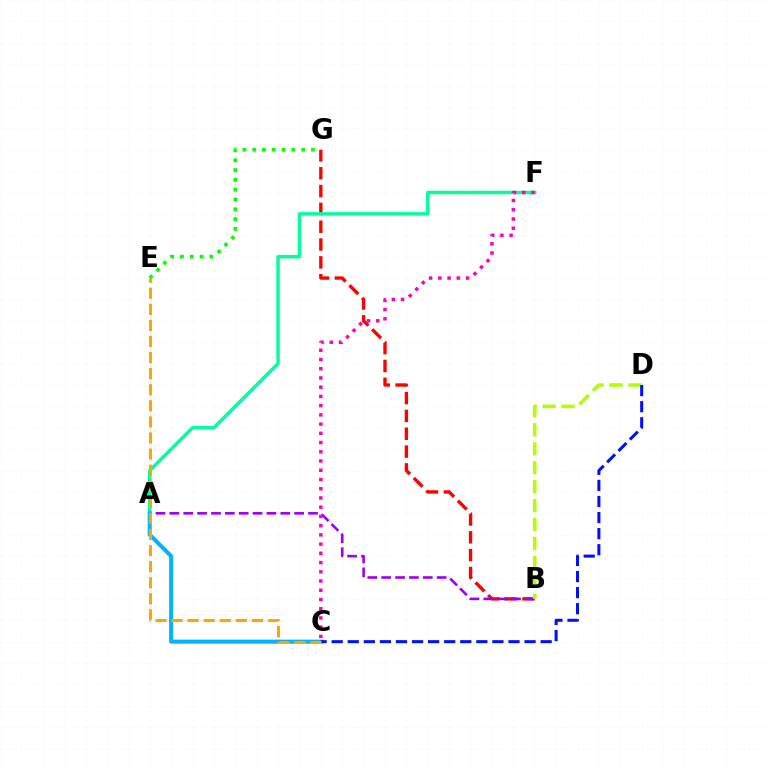{('B', 'G'): [{'color': '#ff0000', 'line_style': 'dashed', 'thickness': 2.42}], ('A', 'B'): [{'color': '#9b00ff', 'line_style': 'dashed', 'thickness': 1.88}], ('B', 'D'): [{'color': '#b3ff00', 'line_style': 'dashed', 'thickness': 2.57}], ('A', 'F'): [{'color': '#00ff9d', 'line_style': 'solid', 'thickness': 2.5}], ('A', 'C'): [{'color': '#00b5ff', 'line_style': 'solid', 'thickness': 2.91}], ('E', 'G'): [{'color': '#08ff00', 'line_style': 'dotted', 'thickness': 2.66}], ('C', 'F'): [{'color': '#ff00bd', 'line_style': 'dotted', 'thickness': 2.51}], ('C', 'D'): [{'color': '#0010ff', 'line_style': 'dashed', 'thickness': 2.18}], ('C', 'E'): [{'color': '#ffa500', 'line_style': 'dashed', 'thickness': 2.18}]}